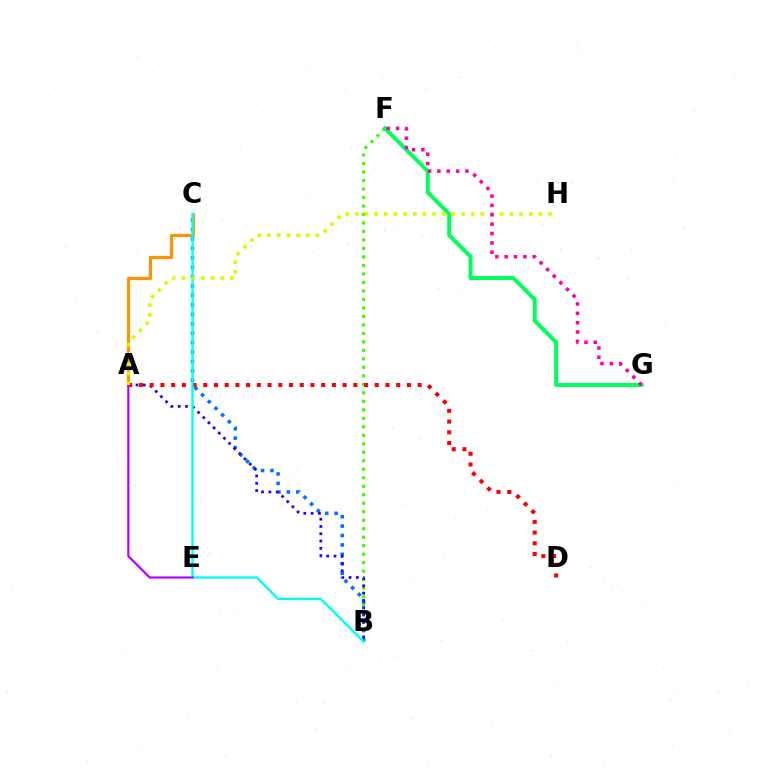{('B', 'F'): [{'color': '#3dff00', 'line_style': 'dotted', 'thickness': 2.31}], ('B', 'C'): [{'color': '#0074ff', 'line_style': 'dotted', 'thickness': 2.56}, {'color': '#00fff6', 'line_style': 'solid', 'thickness': 1.69}], ('A', 'B'): [{'color': '#2500ff', 'line_style': 'dotted', 'thickness': 1.98}], ('A', 'C'): [{'color': '#ff9400', 'line_style': 'solid', 'thickness': 2.28}], ('A', 'D'): [{'color': '#ff0000', 'line_style': 'dotted', 'thickness': 2.91}], ('A', 'E'): [{'color': '#b900ff', 'line_style': 'solid', 'thickness': 1.58}], ('F', 'G'): [{'color': '#00ff5c', 'line_style': 'solid', 'thickness': 2.85}, {'color': '#ff00ac', 'line_style': 'dotted', 'thickness': 2.54}], ('A', 'H'): [{'color': '#d1ff00', 'line_style': 'dotted', 'thickness': 2.62}]}